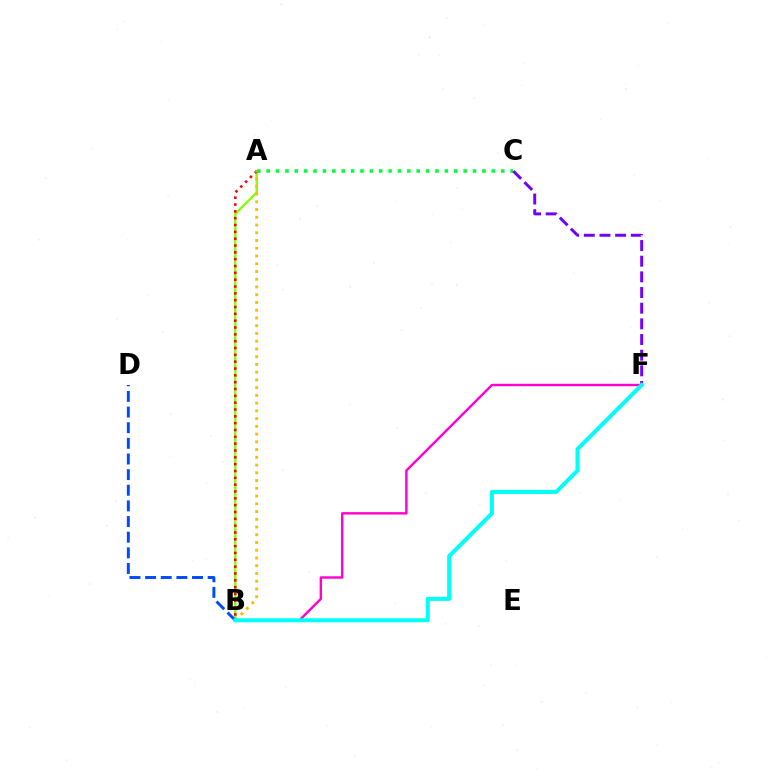{('A', 'B'): [{'color': '#84ff00', 'line_style': 'solid', 'thickness': 1.68}, {'color': '#ff0000', 'line_style': 'dotted', 'thickness': 1.86}, {'color': '#ffbd00', 'line_style': 'dotted', 'thickness': 2.1}], ('B', 'F'): [{'color': '#ff00cf', 'line_style': 'solid', 'thickness': 1.73}, {'color': '#00fff6', 'line_style': 'solid', 'thickness': 2.9}], ('A', 'C'): [{'color': '#00ff39', 'line_style': 'dotted', 'thickness': 2.55}], ('C', 'F'): [{'color': '#7200ff', 'line_style': 'dashed', 'thickness': 2.13}], ('B', 'D'): [{'color': '#004bff', 'line_style': 'dashed', 'thickness': 2.12}]}